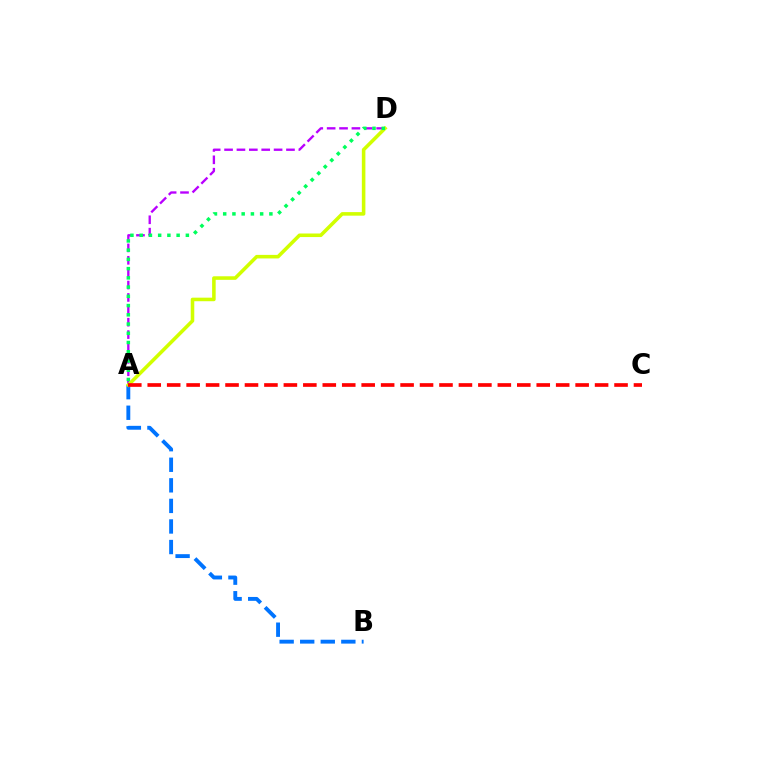{('A', 'D'): [{'color': '#b900ff', 'line_style': 'dashed', 'thickness': 1.68}, {'color': '#d1ff00', 'line_style': 'solid', 'thickness': 2.56}, {'color': '#00ff5c', 'line_style': 'dotted', 'thickness': 2.51}], ('A', 'B'): [{'color': '#0074ff', 'line_style': 'dashed', 'thickness': 2.79}], ('A', 'C'): [{'color': '#ff0000', 'line_style': 'dashed', 'thickness': 2.64}]}